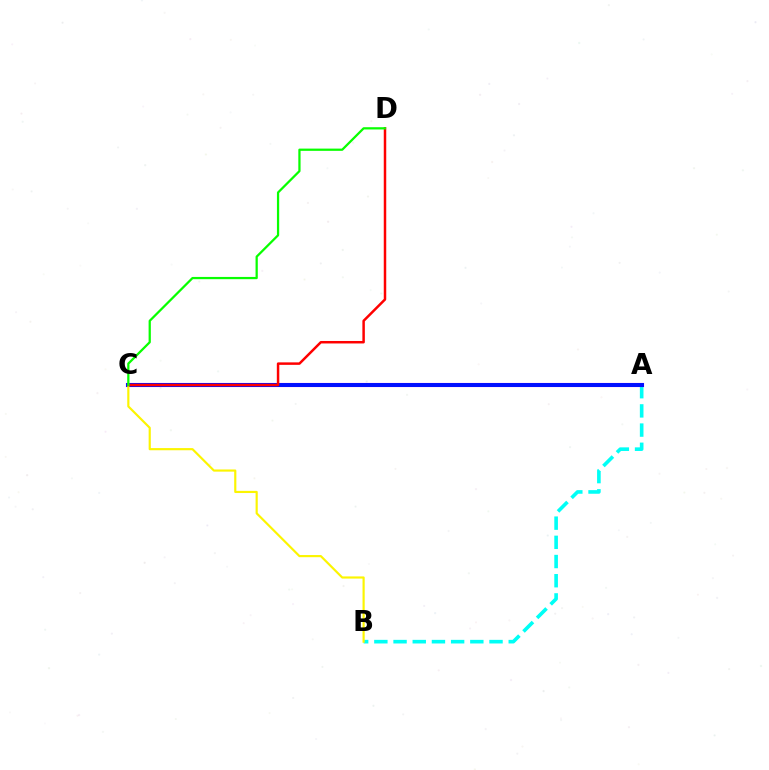{('A', 'B'): [{'color': '#00fff6', 'line_style': 'dashed', 'thickness': 2.61}], ('A', 'C'): [{'color': '#ee00ff', 'line_style': 'solid', 'thickness': 2.97}, {'color': '#0010ff', 'line_style': 'solid', 'thickness': 2.85}], ('B', 'C'): [{'color': '#fcf500', 'line_style': 'solid', 'thickness': 1.56}], ('C', 'D'): [{'color': '#ff0000', 'line_style': 'solid', 'thickness': 1.79}, {'color': '#08ff00', 'line_style': 'solid', 'thickness': 1.62}]}